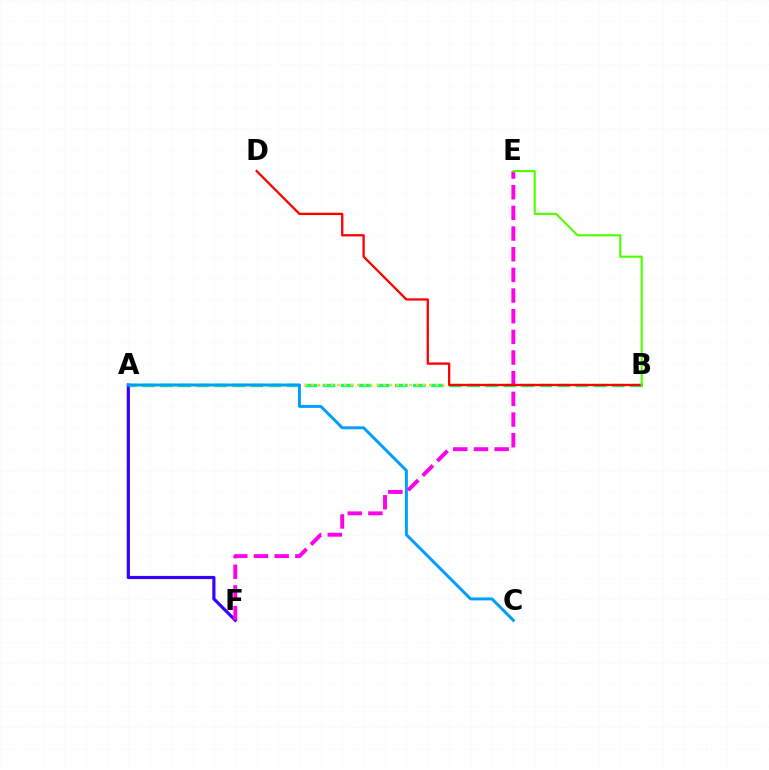{('A', 'B'): [{'color': '#00ff86', 'line_style': 'dashed', 'thickness': 2.45}, {'color': '#ffd500', 'line_style': 'dotted', 'thickness': 1.78}], ('A', 'F'): [{'color': '#3700ff', 'line_style': 'solid', 'thickness': 2.28}], ('A', 'C'): [{'color': '#009eff', 'line_style': 'solid', 'thickness': 2.14}], ('E', 'F'): [{'color': '#ff00ed', 'line_style': 'dashed', 'thickness': 2.81}], ('B', 'D'): [{'color': '#ff0000', 'line_style': 'solid', 'thickness': 1.65}], ('B', 'E'): [{'color': '#4fff00', 'line_style': 'solid', 'thickness': 1.53}]}